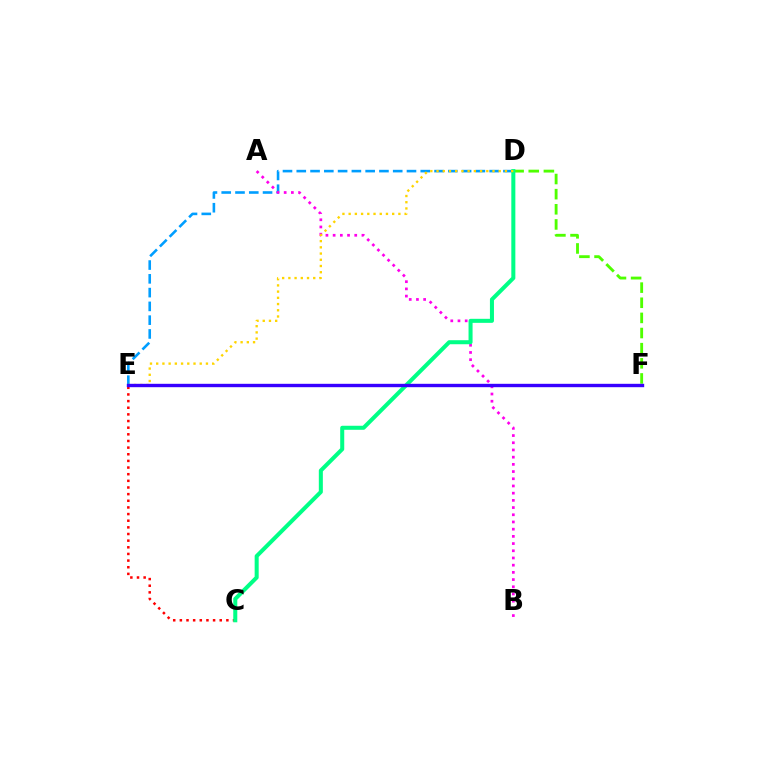{('D', 'F'): [{'color': '#4fff00', 'line_style': 'dashed', 'thickness': 2.06}], ('C', 'E'): [{'color': '#ff0000', 'line_style': 'dotted', 'thickness': 1.81}], ('D', 'E'): [{'color': '#009eff', 'line_style': 'dashed', 'thickness': 1.87}, {'color': '#ffd500', 'line_style': 'dotted', 'thickness': 1.69}], ('A', 'B'): [{'color': '#ff00ed', 'line_style': 'dotted', 'thickness': 1.96}], ('C', 'D'): [{'color': '#00ff86', 'line_style': 'solid', 'thickness': 2.9}], ('E', 'F'): [{'color': '#3700ff', 'line_style': 'solid', 'thickness': 2.44}]}